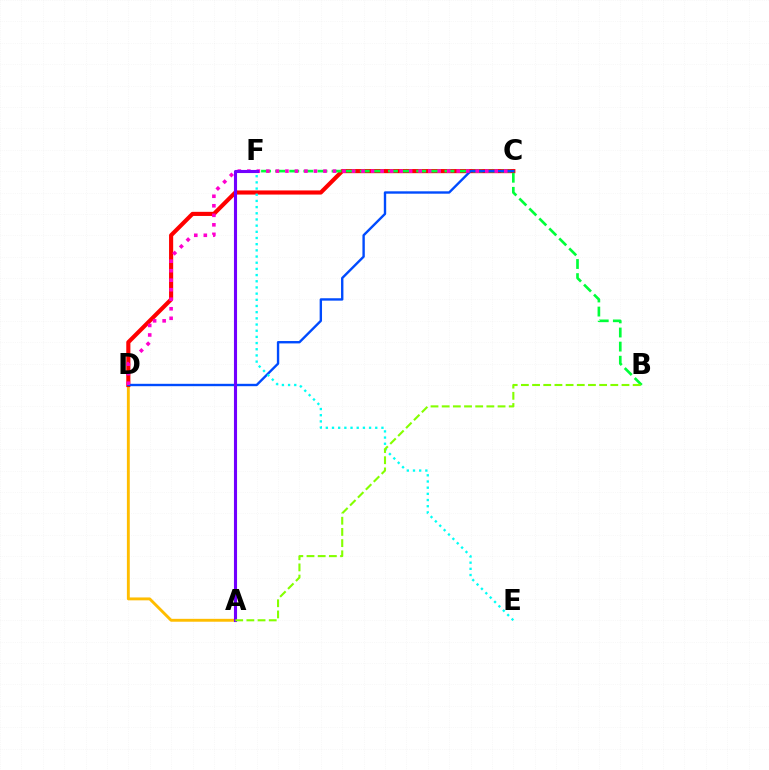{('A', 'D'): [{'color': '#ffbd00', 'line_style': 'solid', 'thickness': 2.08}], ('C', 'D'): [{'color': '#ff0000', 'line_style': 'solid', 'thickness': 2.97}, {'color': '#004bff', 'line_style': 'solid', 'thickness': 1.72}, {'color': '#ff00cf', 'line_style': 'dotted', 'thickness': 2.59}], ('B', 'F'): [{'color': '#00ff39', 'line_style': 'dashed', 'thickness': 1.92}], ('A', 'F'): [{'color': '#7200ff', 'line_style': 'solid', 'thickness': 2.23}], ('E', 'F'): [{'color': '#00fff6', 'line_style': 'dotted', 'thickness': 1.68}], ('A', 'B'): [{'color': '#84ff00', 'line_style': 'dashed', 'thickness': 1.52}]}